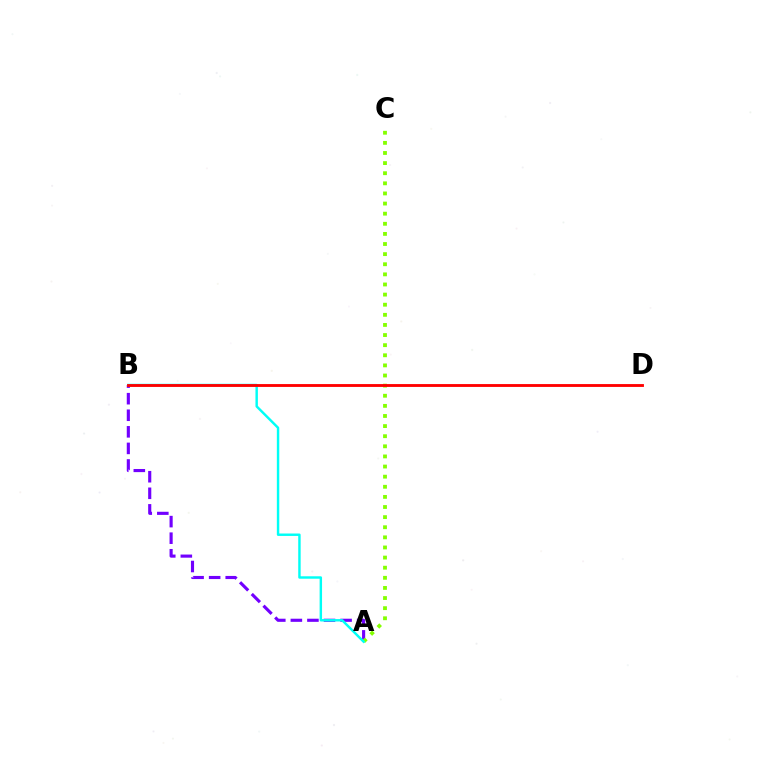{('A', 'B'): [{'color': '#7200ff', 'line_style': 'dashed', 'thickness': 2.25}, {'color': '#00fff6', 'line_style': 'solid', 'thickness': 1.76}], ('A', 'C'): [{'color': '#84ff00', 'line_style': 'dotted', 'thickness': 2.75}], ('B', 'D'): [{'color': '#ff0000', 'line_style': 'solid', 'thickness': 2.05}]}